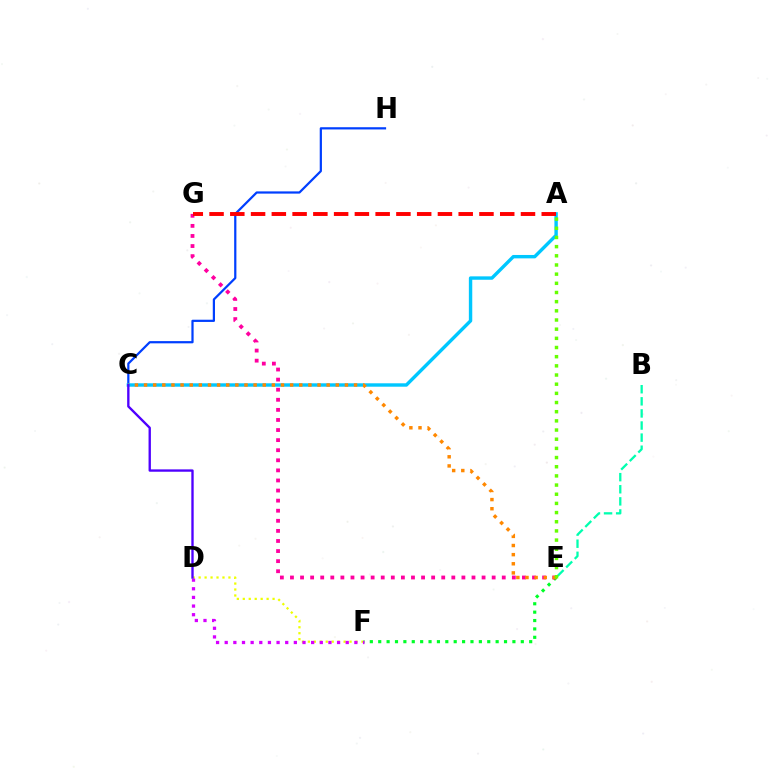{('D', 'F'): [{'color': '#eeff00', 'line_style': 'dotted', 'thickness': 1.62}, {'color': '#d600ff', 'line_style': 'dotted', 'thickness': 2.35}], ('C', 'H'): [{'color': '#003fff', 'line_style': 'solid', 'thickness': 1.6}], ('E', 'F'): [{'color': '#00ff27', 'line_style': 'dotted', 'thickness': 2.28}], ('E', 'G'): [{'color': '#ff00a0', 'line_style': 'dotted', 'thickness': 2.74}], ('B', 'E'): [{'color': '#00ffaf', 'line_style': 'dashed', 'thickness': 1.64}], ('A', 'C'): [{'color': '#00c7ff', 'line_style': 'solid', 'thickness': 2.45}], ('C', 'E'): [{'color': '#ff8800', 'line_style': 'dotted', 'thickness': 2.48}], ('A', 'E'): [{'color': '#66ff00', 'line_style': 'dotted', 'thickness': 2.49}], ('C', 'D'): [{'color': '#4f00ff', 'line_style': 'solid', 'thickness': 1.69}], ('A', 'G'): [{'color': '#ff0000', 'line_style': 'dashed', 'thickness': 2.82}]}